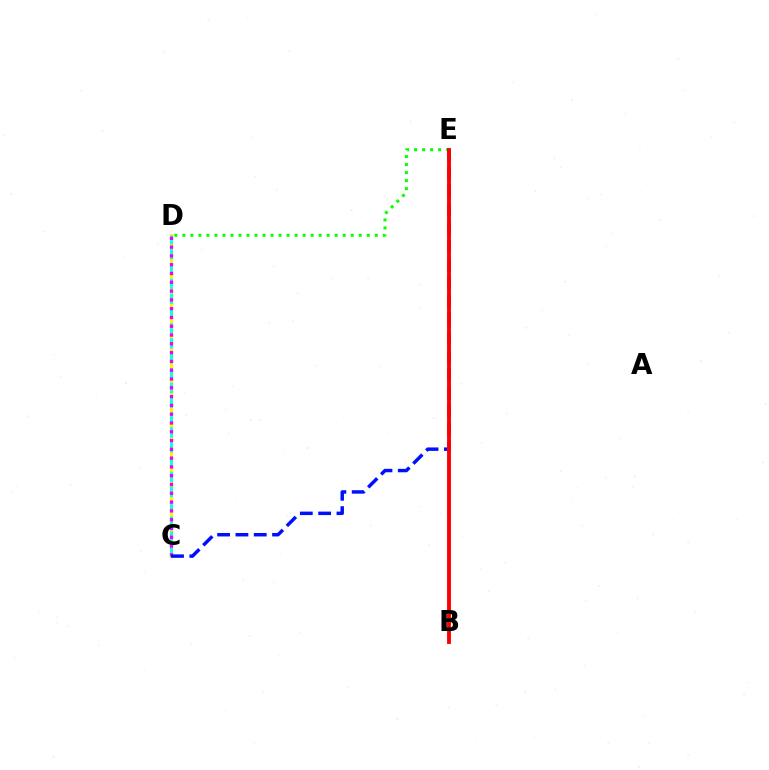{('C', 'D'): [{'color': '#fcf500', 'line_style': 'solid', 'thickness': 2.3}, {'color': '#00fff6', 'line_style': 'dashed', 'thickness': 2.02}, {'color': '#ee00ff', 'line_style': 'dotted', 'thickness': 2.39}], ('D', 'E'): [{'color': '#08ff00', 'line_style': 'dotted', 'thickness': 2.18}], ('C', 'E'): [{'color': '#0010ff', 'line_style': 'dashed', 'thickness': 2.49}], ('B', 'E'): [{'color': '#ff0000', 'line_style': 'solid', 'thickness': 2.79}]}